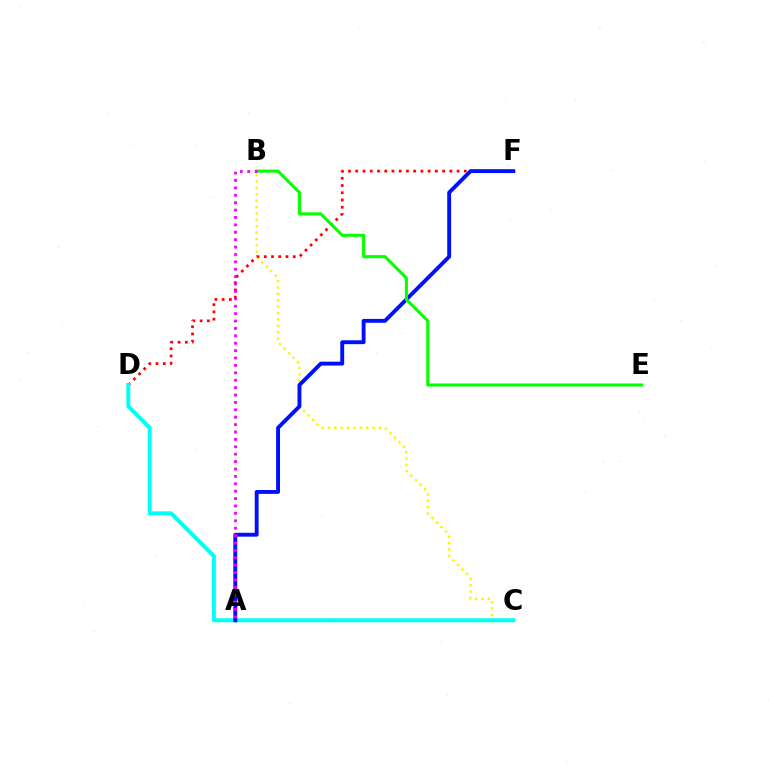{('B', 'C'): [{'color': '#fcf500', 'line_style': 'dotted', 'thickness': 1.73}], ('D', 'F'): [{'color': '#ff0000', 'line_style': 'dotted', 'thickness': 1.97}], ('C', 'D'): [{'color': '#00fff6', 'line_style': 'solid', 'thickness': 2.87}], ('A', 'F'): [{'color': '#0010ff', 'line_style': 'solid', 'thickness': 2.8}], ('B', 'E'): [{'color': '#08ff00', 'line_style': 'solid', 'thickness': 2.22}], ('A', 'B'): [{'color': '#ee00ff', 'line_style': 'dotted', 'thickness': 2.01}]}